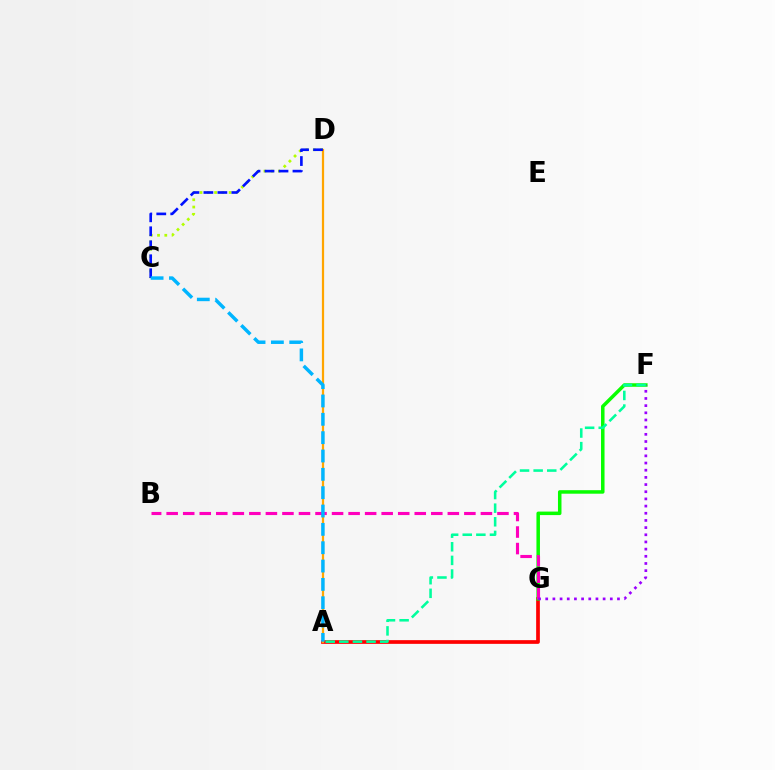{('A', 'G'): [{'color': '#ff0000', 'line_style': 'solid', 'thickness': 2.67}], ('C', 'D'): [{'color': '#b3ff00', 'line_style': 'dotted', 'thickness': 1.98}, {'color': '#0010ff', 'line_style': 'dashed', 'thickness': 1.9}], ('A', 'D'): [{'color': '#ffa500', 'line_style': 'solid', 'thickness': 1.61}], ('F', 'G'): [{'color': '#08ff00', 'line_style': 'solid', 'thickness': 2.53}, {'color': '#9b00ff', 'line_style': 'dotted', 'thickness': 1.95}], ('B', 'G'): [{'color': '#ff00bd', 'line_style': 'dashed', 'thickness': 2.25}], ('A', 'F'): [{'color': '#00ff9d', 'line_style': 'dashed', 'thickness': 1.85}], ('A', 'C'): [{'color': '#00b5ff', 'line_style': 'dashed', 'thickness': 2.49}]}